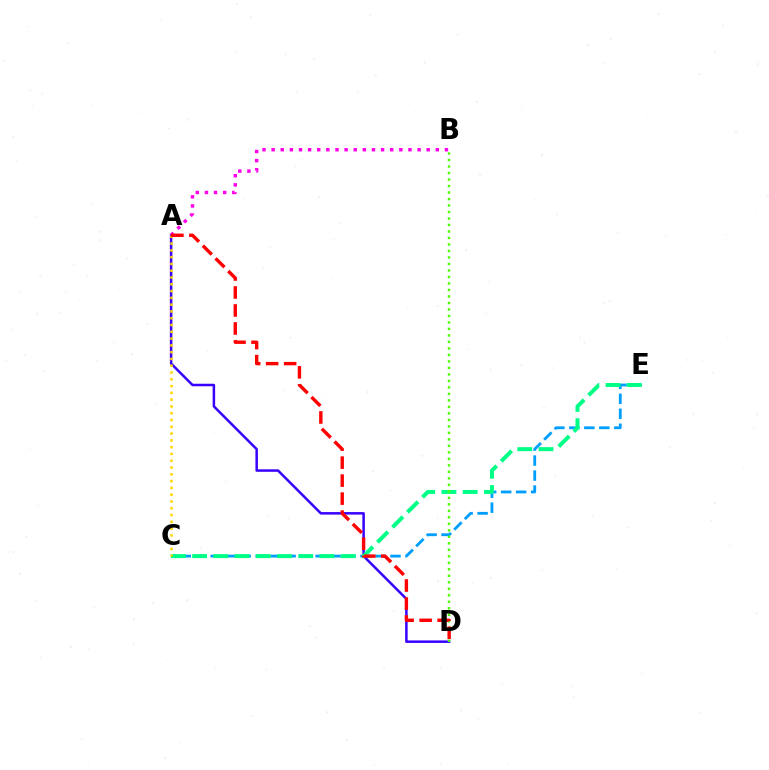{('C', 'E'): [{'color': '#009eff', 'line_style': 'dashed', 'thickness': 2.03}, {'color': '#00ff86', 'line_style': 'dashed', 'thickness': 2.88}], ('A', 'D'): [{'color': '#3700ff', 'line_style': 'solid', 'thickness': 1.8}, {'color': '#ff0000', 'line_style': 'dashed', 'thickness': 2.45}], ('A', 'B'): [{'color': '#ff00ed', 'line_style': 'dotted', 'thickness': 2.48}], ('B', 'D'): [{'color': '#4fff00', 'line_style': 'dotted', 'thickness': 1.77}], ('A', 'C'): [{'color': '#ffd500', 'line_style': 'dotted', 'thickness': 1.84}]}